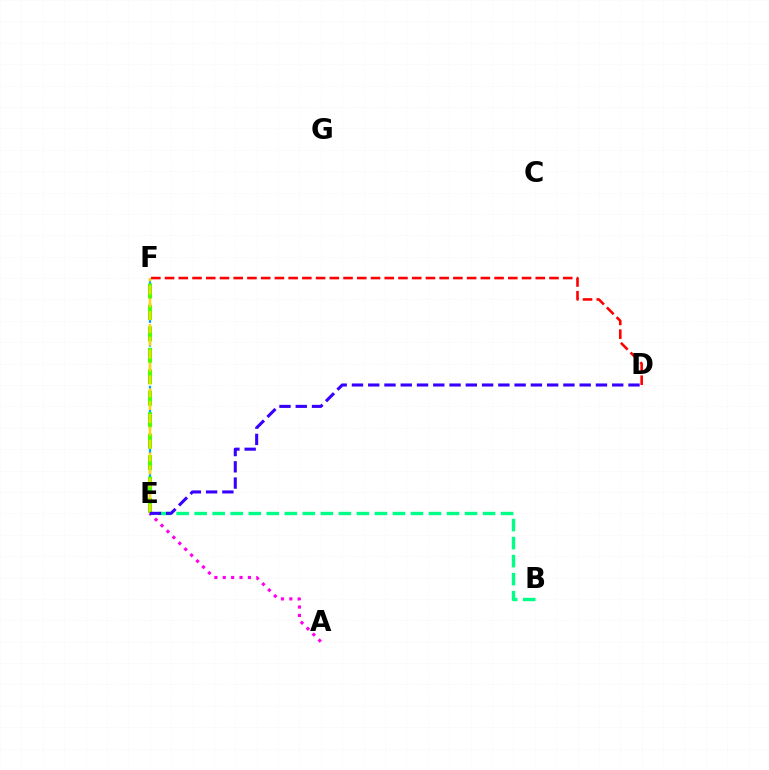{('E', 'F'): [{'color': '#009eff', 'line_style': 'dashed', 'thickness': 1.61}, {'color': '#4fff00', 'line_style': 'dashed', 'thickness': 2.92}, {'color': '#ffd500', 'line_style': 'dashed', 'thickness': 1.75}], ('B', 'E'): [{'color': '#00ff86', 'line_style': 'dashed', 'thickness': 2.45}], ('A', 'E'): [{'color': '#ff00ed', 'line_style': 'dotted', 'thickness': 2.28}], ('D', 'F'): [{'color': '#ff0000', 'line_style': 'dashed', 'thickness': 1.87}], ('D', 'E'): [{'color': '#3700ff', 'line_style': 'dashed', 'thickness': 2.21}]}